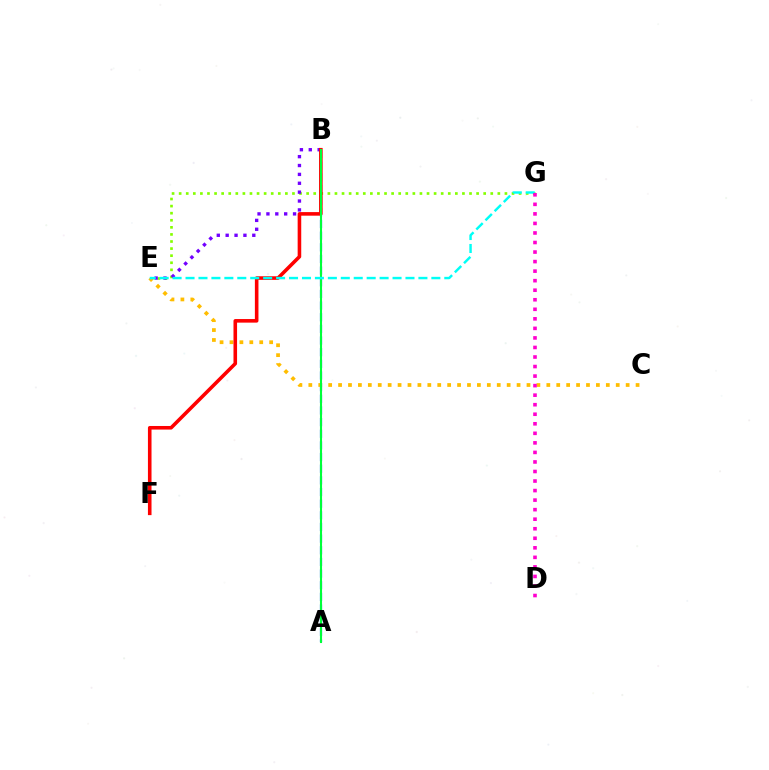{('E', 'G'): [{'color': '#84ff00', 'line_style': 'dotted', 'thickness': 1.92}, {'color': '#00fff6', 'line_style': 'dashed', 'thickness': 1.76}], ('A', 'B'): [{'color': '#004bff', 'line_style': 'dashed', 'thickness': 1.58}, {'color': '#00ff39', 'line_style': 'solid', 'thickness': 1.5}], ('B', 'E'): [{'color': '#7200ff', 'line_style': 'dotted', 'thickness': 2.41}], ('C', 'E'): [{'color': '#ffbd00', 'line_style': 'dotted', 'thickness': 2.69}], ('B', 'F'): [{'color': '#ff0000', 'line_style': 'solid', 'thickness': 2.58}], ('D', 'G'): [{'color': '#ff00cf', 'line_style': 'dotted', 'thickness': 2.59}]}